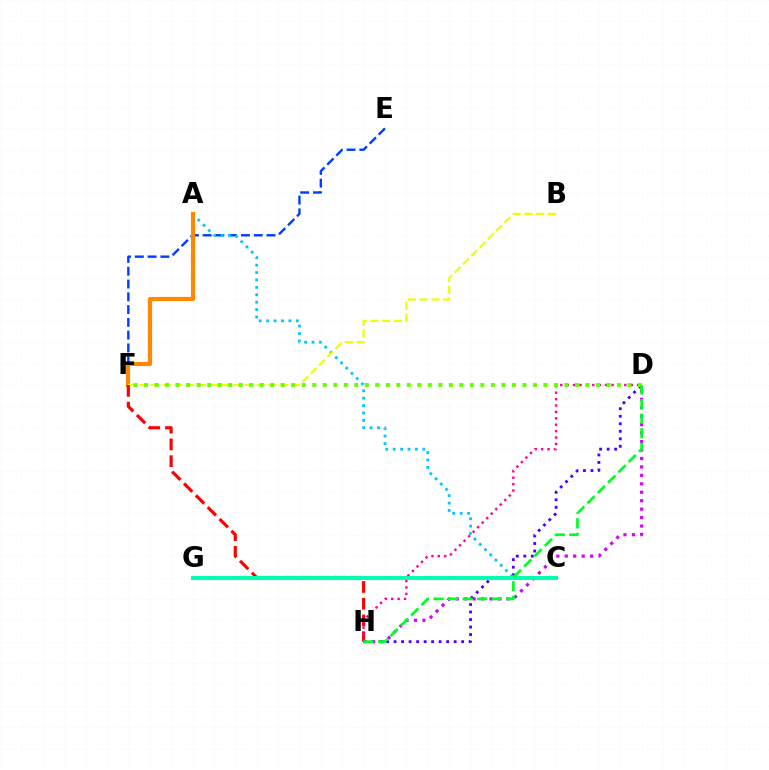{('D', 'H'): [{'color': '#d600ff', 'line_style': 'dotted', 'thickness': 2.3}, {'color': '#4f00ff', 'line_style': 'dotted', 'thickness': 2.04}, {'color': '#ff00a0', 'line_style': 'dotted', 'thickness': 1.74}, {'color': '#00ff27', 'line_style': 'dashed', 'thickness': 1.98}], ('E', 'F'): [{'color': '#003fff', 'line_style': 'dashed', 'thickness': 1.74}], ('A', 'C'): [{'color': '#00c7ff', 'line_style': 'dotted', 'thickness': 2.01}], ('A', 'F'): [{'color': '#ff8800', 'line_style': 'solid', 'thickness': 2.99}], ('B', 'F'): [{'color': '#eeff00', 'line_style': 'dashed', 'thickness': 1.6}], ('F', 'H'): [{'color': '#ff0000', 'line_style': 'dashed', 'thickness': 2.28}], ('D', 'F'): [{'color': '#66ff00', 'line_style': 'dotted', 'thickness': 2.86}], ('C', 'G'): [{'color': '#00ffaf', 'line_style': 'solid', 'thickness': 2.86}]}